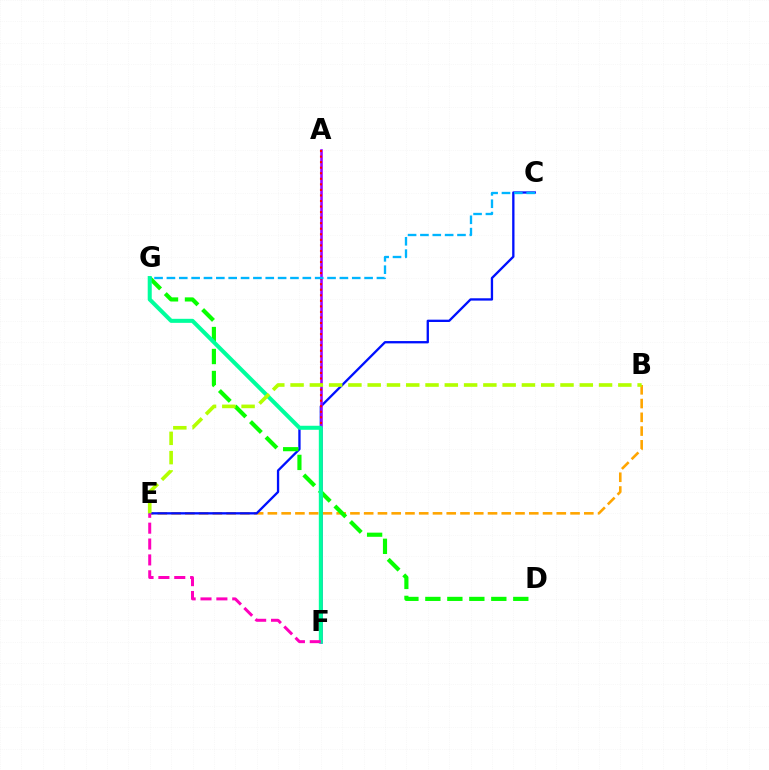{('B', 'E'): [{'color': '#ffa500', 'line_style': 'dashed', 'thickness': 1.87}, {'color': '#b3ff00', 'line_style': 'dashed', 'thickness': 2.62}], ('C', 'E'): [{'color': '#0010ff', 'line_style': 'solid', 'thickness': 1.67}], ('A', 'F'): [{'color': '#9b00ff', 'line_style': 'solid', 'thickness': 1.86}, {'color': '#ff0000', 'line_style': 'dotted', 'thickness': 1.51}], ('D', 'G'): [{'color': '#08ff00', 'line_style': 'dashed', 'thickness': 2.99}], ('F', 'G'): [{'color': '#00ff9d', 'line_style': 'solid', 'thickness': 2.9}], ('C', 'G'): [{'color': '#00b5ff', 'line_style': 'dashed', 'thickness': 1.68}], ('E', 'F'): [{'color': '#ff00bd', 'line_style': 'dashed', 'thickness': 2.16}]}